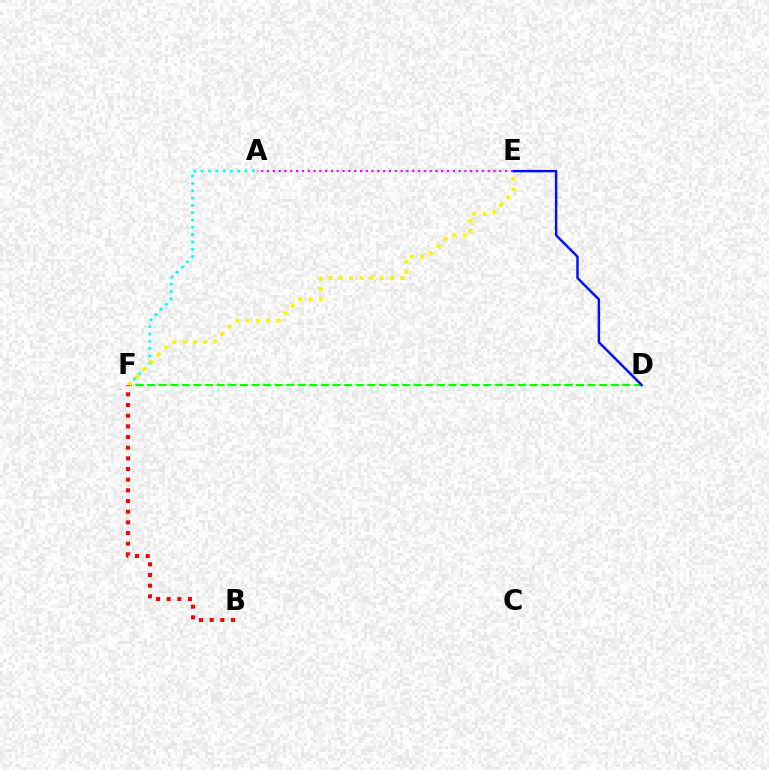{('A', 'F'): [{'color': '#00fff6', 'line_style': 'dotted', 'thickness': 1.99}], ('D', 'F'): [{'color': '#08ff00', 'line_style': 'dashed', 'thickness': 1.57}], ('E', 'F'): [{'color': '#fcf500', 'line_style': 'dotted', 'thickness': 2.79}], ('D', 'E'): [{'color': '#0010ff', 'line_style': 'solid', 'thickness': 1.76}], ('A', 'E'): [{'color': '#ee00ff', 'line_style': 'dotted', 'thickness': 1.58}], ('B', 'F'): [{'color': '#ff0000', 'line_style': 'dotted', 'thickness': 2.9}]}